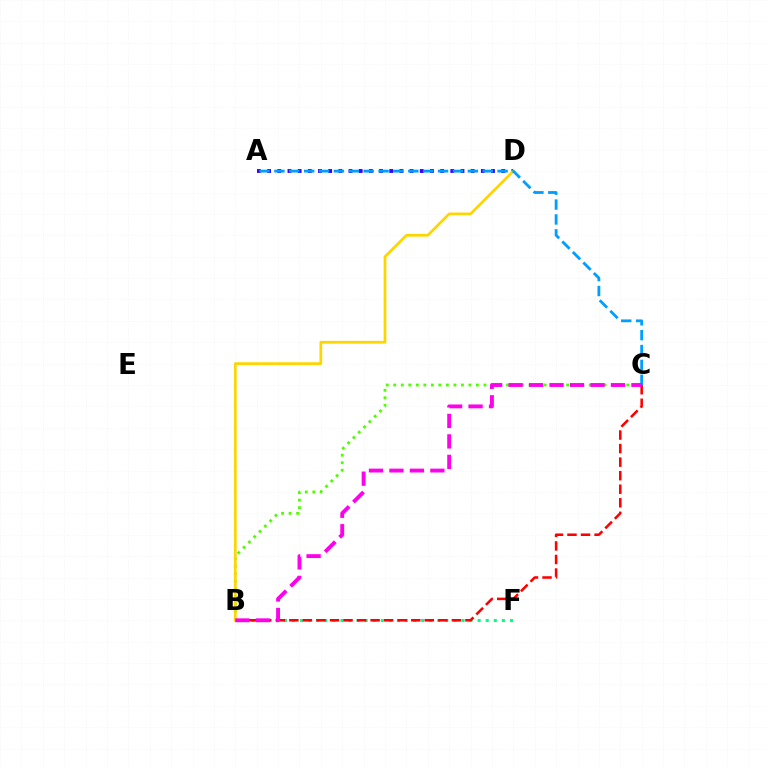{('B', 'C'): [{'color': '#4fff00', 'line_style': 'dotted', 'thickness': 2.04}, {'color': '#ff0000', 'line_style': 'dashed', 'thickness': 1.84}, {'color': '#ff00ed', 'line_style': 'dashed', 'thickness': 2.78}], ('B', 'F'): [{'color': '#00ff86', 'line_style': 'dotted', 'thickness': 2.19}], ('A', 'D'): [{'color': '#3700ff', 'line_style': 'dotted', 'thickness': 2.77}], ('B', 'D'): [{'color': '#ffd500', 'line_style': 'solid', 'thickness': 1.97}], ('A', 'C'): [{'color': '#009eff', 'line_style': 'dashed', 'thickness': 2.02}]}